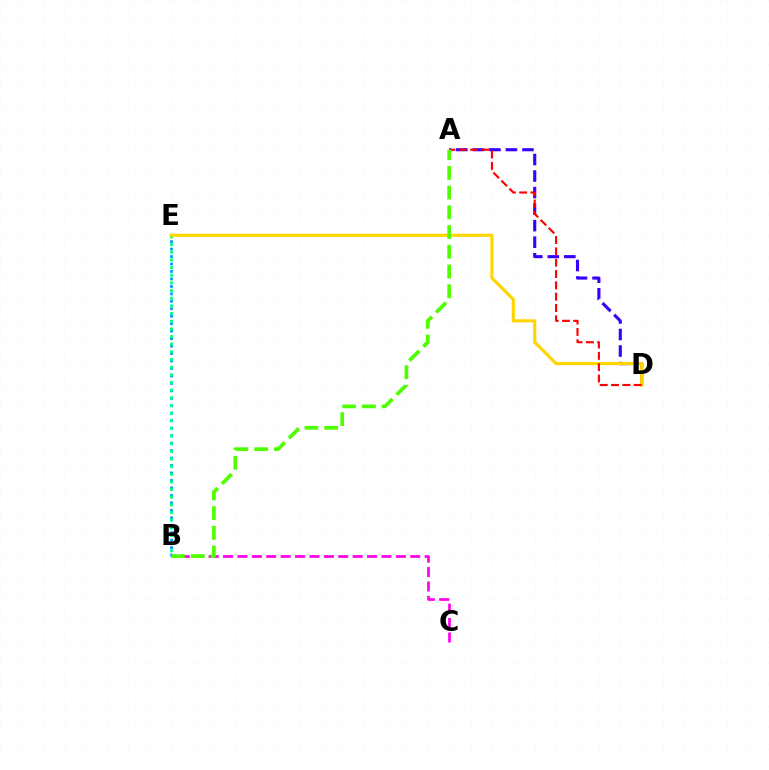{('A', 'D'): [{'color': '#3700ff', 'line_style': 'dashed', 'thickness': 2.25}, {'color': '#ff0000', 'line_style': 'dashed', 'thickness': 1.54}], ('B', 'E'): [{'color': '#009eff', 'line_style': 'dotted', 'thickness': 2.03}, {'color': '#00ff86', 'line_style': 'dotted', 'thickness': 2.08}], ('D', 'E'): [{'color': '#ffd500', 'line_style': 'solid', 'thickness': 2.27}], ('B', 'C'): [{'color': '#ff00ed', 'line_style': 'dashed', 'thickness': 1.96}], ('A', 'B'): [{'color': '#4fff00', 'line_style': 'dashed', 'thickness': 2.68}]}